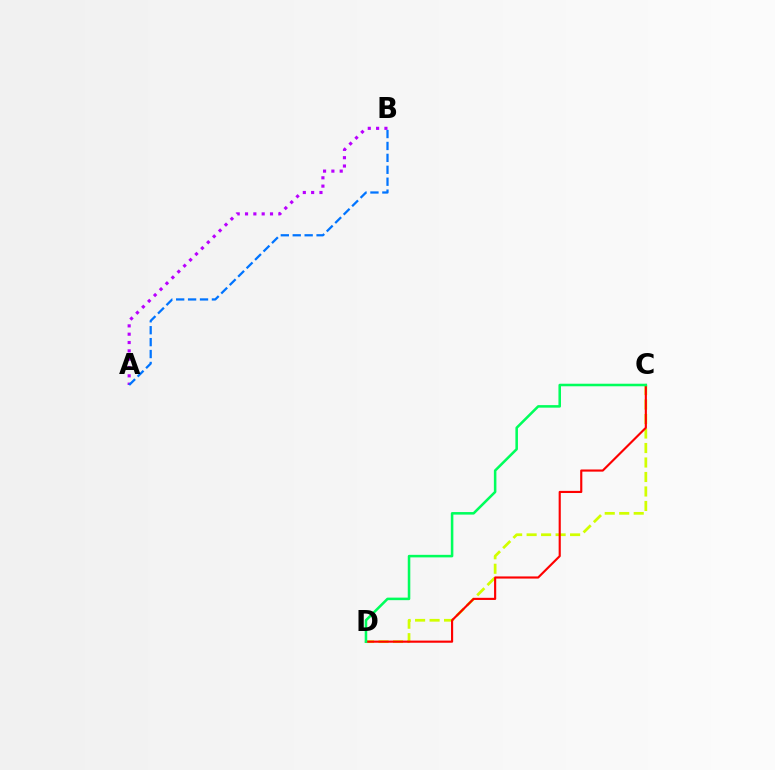{('C', 'D'): [{'color': '#d1ff00', 'line_style': 'dashed', 'thickness': 1.97}, {'color': '#ff0000', 'line_style': 'solid', 'thickness': 1.54}, {'color': '#00ff5c', 'line_style': 'solid', 'thickness': 1.83}], ('A', 'B'): [{'color': '#b900ff', 'line_style': 'dotted', 'thickness': 2.26}, {'color': '#0074ff', 'line_style': 'dashed', 'thickness': 1.62}]}